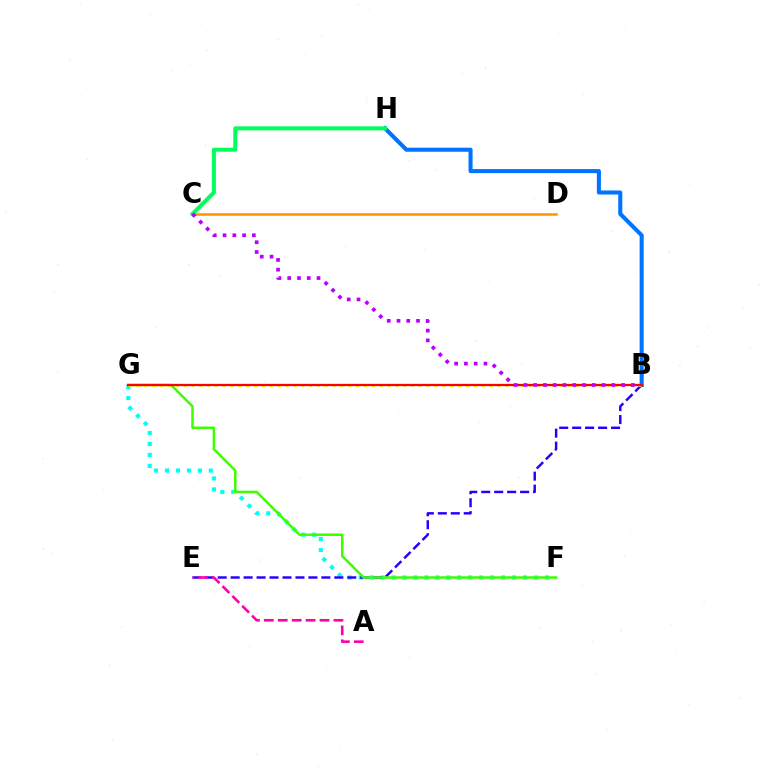{('F', 'G'): [{'color': '#00fff6', 'line_style': 'dotted', 'thickness': 2.98}, {'color': '#3dff00', 'line_style': 'solid', 'thickness': 1.8}], ('B', 'H'): [{'color': '#0074ff', 'line_style': 'solid', 'thickness': 2.93}], ('C', 'D'): [{'color': '#ff9400', 'line_style': 'solid', 'thickness': 1.81}], ('B', 'E'): [{'color': '#2500ff', 'line_style': 'dashed', 'thickness': 1.76}], ('A', 'E'): [{'color': '#ff00ac', 'line_style': 'dashed', 'thickness': 1.89}], ('C', 'H'): [{'color': '#00ff5c', 'line_style': 'solid', 'thickness': 2.87}], ('B', 'G'): [{'color': '#d1ff00', 'line_style': 'dotted', 'thickness': 2.13}, {'color': '#ff0000', 'line_style': 'solid', 'thickness': 1.64}], ('B', 'C'): [{'color': '#b900ff', 'line_style': 'dotted', 'thickness': 2.65}]}